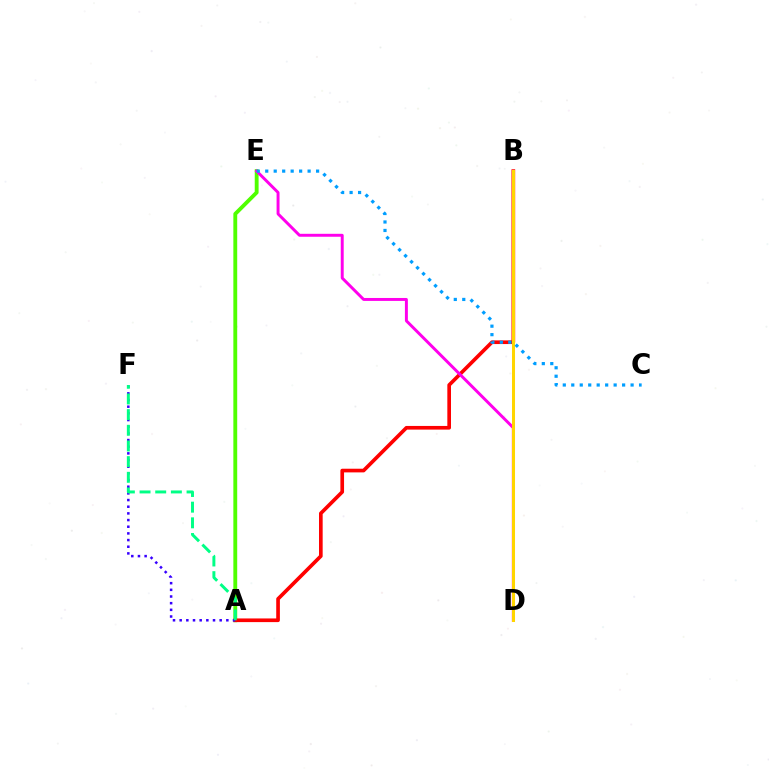{('A', 'E'): [{'color': '#4fff00', 'line_style': 'solid', 'thickness': 2.78}], ('A', 'B'): [{'color': '#ff0000', 'line_style': 'solid', 'thickness': 2.64}], ('D', 'E'): [{'color': '#ff00ed', 'line_style': 'solid', 'thickness': 2.12}], ('B', 'D'): [{'color': '#ffd500', 'line_style': 'solid', 'thickness': 2.18}], ('C', 'E'): [{'color': '#009eff', 'line_style': 'dotted', 'thickness': 2.3}], ('A', 'F'): [{'color': '#3700ff', 'line_style': 'dotted', 'thickness': 1.81}, {'color': '#00ff86', 'line_style': 'dashed', 'thickness': 2.13}]}